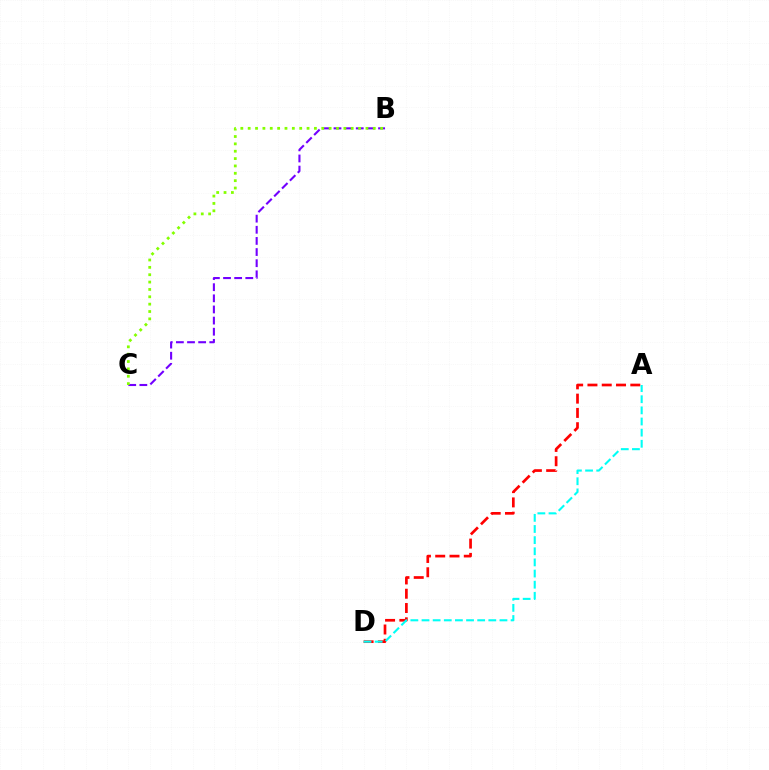{('A', 'D'): [{'color': '#ff0000', 'line_style': 'dashed', 'thickness': 1.94}, {'color': '#00fff6', 'line_style': 'dashed', 'thickness': 1.51}], ('B', 'C'): [{'color': '#7200ff', 'line_style': 'dashed', 'thickness': 1.51}, {'color': '#84ff00', 'line_style': 'dotted', 'thickness': 2.0}]}